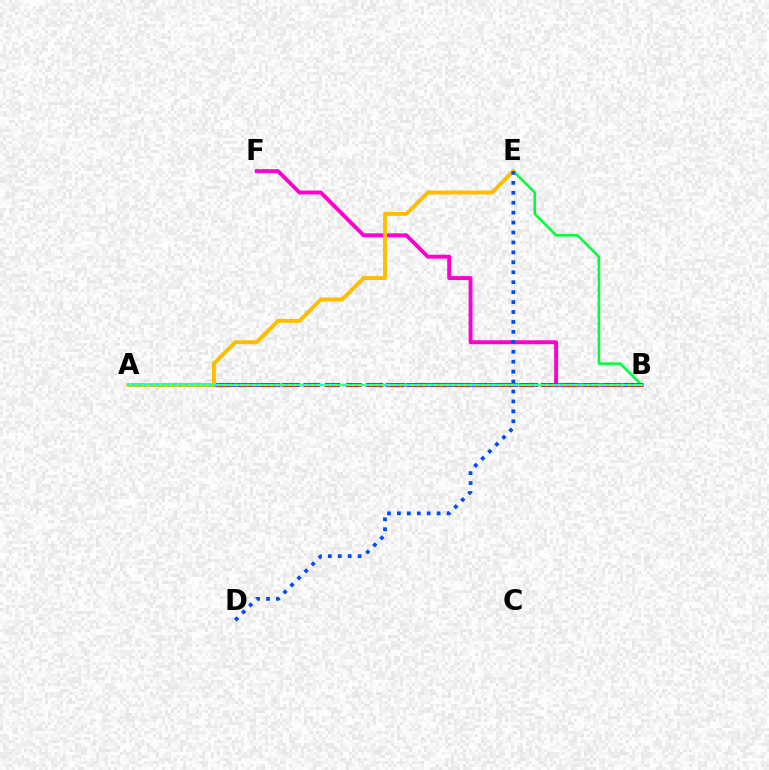{('B', 'E'): [{'color': '#00ff39', 'line_style': 'solid', 'thickness': 1.83}], ('B', 'F'): [{'color': '#ff00cf', 'line_style': 'solid', 'thickness': 2.81}], ('A', 'B'): [{'color': '#7200ff', 'line_style': 'dashed', 'thickness': 2.69}, {'color': '#ff0000', 'line_style': 'dashed', 'thickness': 2.93}, {'color': '#00fff6', 'line_style': 'solid', 'thickness': 1.71}, {'color': '#84ff00', 'line_style': 'dotted', 'thickness': 1.59}], ('A', 'E'): [{'color': '#ffbd00', 'line_style': 'solid', 'thickness': 2.8}], ('D', 'E'): [{'color': '#004bff', 'line_style': 'dotted', 'thickness': 2.7}]}